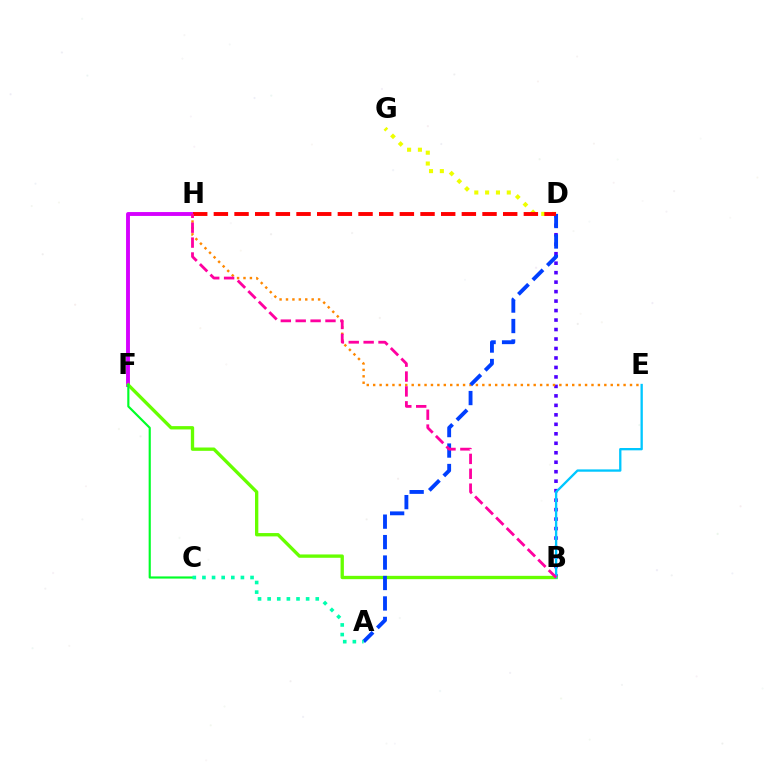{('D', 'G'): [{'color': '#eeff00', 'line_style': 'dotted', 'thickness': 2.94}], ('B', 'D'): [{'color': '#4f00ff', 'line_style': 'dotted', 'thickness': 2.58}], ('F', 'H'): [{'color': '#d600ff', 'line_style': 'solid', 'thickness': 2.79}], ('B', 'F'): [{'color': '#66ff00', 'line_style': 'solid', 'thickness': 2.4}], ('B', 'E'): [{'color': '#00c7ff', 'line_style': 'solid', 'thickness': 1.67}], ('E', 'H'): [{'color': '#ff8800', 'line_style': 'dotted', 'thickness': 1.74}], ('A', 'D'): [{'color': '#003fff', 'line_style': 'dashed', 'thickness': 2.78}], ('C', 'F'): [{'color': '#00ff27', 'line_style': 'solid', 'thickness': 1.55}], ('D', 'H'): [{'color': '#ff0000', 'line_style': 'dashed', 'thickness': 2.81}], ('B', 'H'): [{'color': '#ff00a0', 'line_style': 'dashed', 'thickness': 2.02}], ('A', 'C'): [{'color': '#00ffaf', 'line_style': 'dotted', 'thickness': 2.61}]}